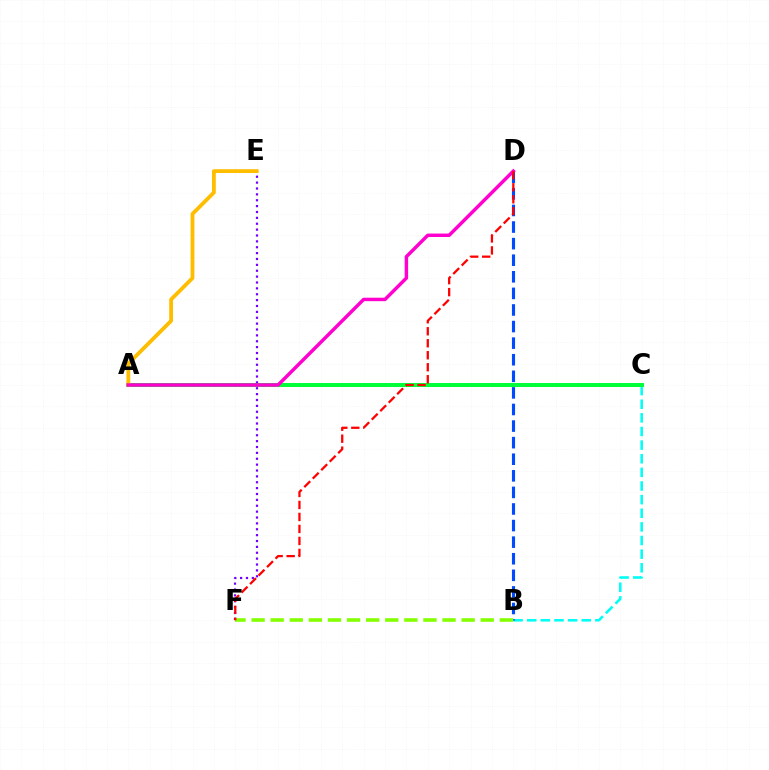{('B', 'C'): [{'color': '#00fff6', 'line_style': 'dashed', 'thickness': 1.85}], ('B', 'D'): [{'color': '#004bff', 'line_style': 'dashed', 'thickness': 2.25}], ('E', 'F'): [{'color': '#7200ff', 'line_style': 'dotted', 'thickness': 1.6}], ('A', 'C'): [{'color': '#00ff39', 'line_style': 'solid', 'thickness': 2.85}], ('B', 'F'): [{'color': '#84ff00', 'line_style': 'dashed', 'thickness': 2.59}], ('A', 'E'): [{'color': '#ffbd00', 'line_style': 'solid', 'thickness': 2.75}], ('A', 'D'): [{'color': '#ff00cf', 'line_style': 'solid', 'thickness': 2.48}], ('D', 'F'): [{'color': '#ff0000', 'line_style': 'dashed', 'thickness': 1.63}]}